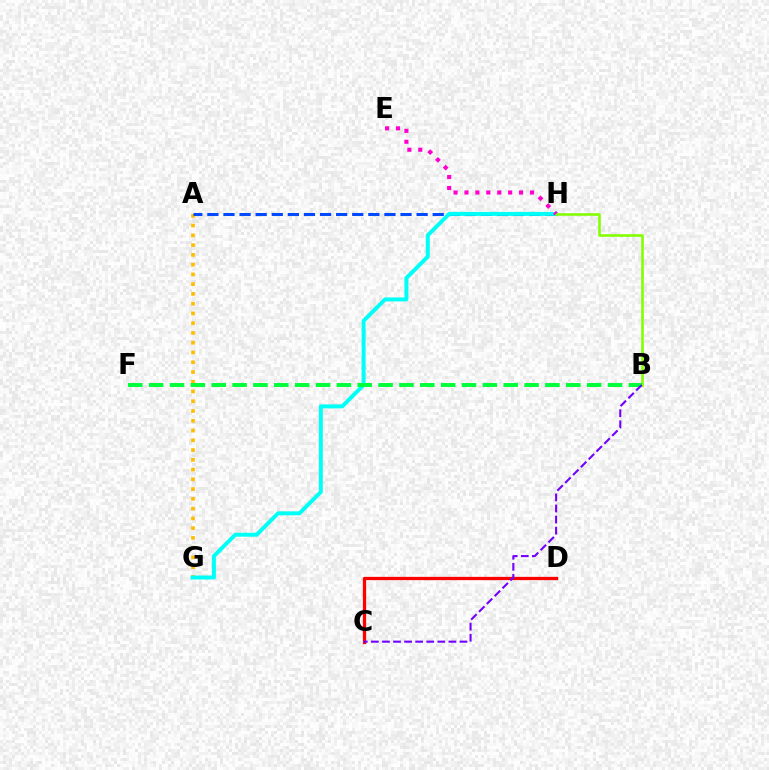{('A', 'G'): [{'color': '#ffbd00', 'line_style': 'dotted', 'thickness': 2.65}], ('A', 'H'): [{'color': '#004bff', 'line_style': 'dashed', 'thickness': 2.19}], ('G', 'H'): [{'color': '#00fff6', 'line_style': 'solid', 'thickness': 2.86}], ('B', 'H'): [{'color': '#84ff00', 'line_style': 'solid', 'thickness': 1.87}], ('E', 'H'): [{'color': '#ff00cf', 'line_style': 'dotted', 'thickness': 2.97}], ('B', 'F'): [{'color': '#00ff39', 'line_style': 'dashed', 'thickness': 2.83}], ('C', 'D'): [{'color': '#ff0000', 'line_style': 'solid', 'thickness': 2.36}], ('B', 'C'): [{'color': '#7200ff', 'line_style': 'dashed', 'thickness': 1.5}]}